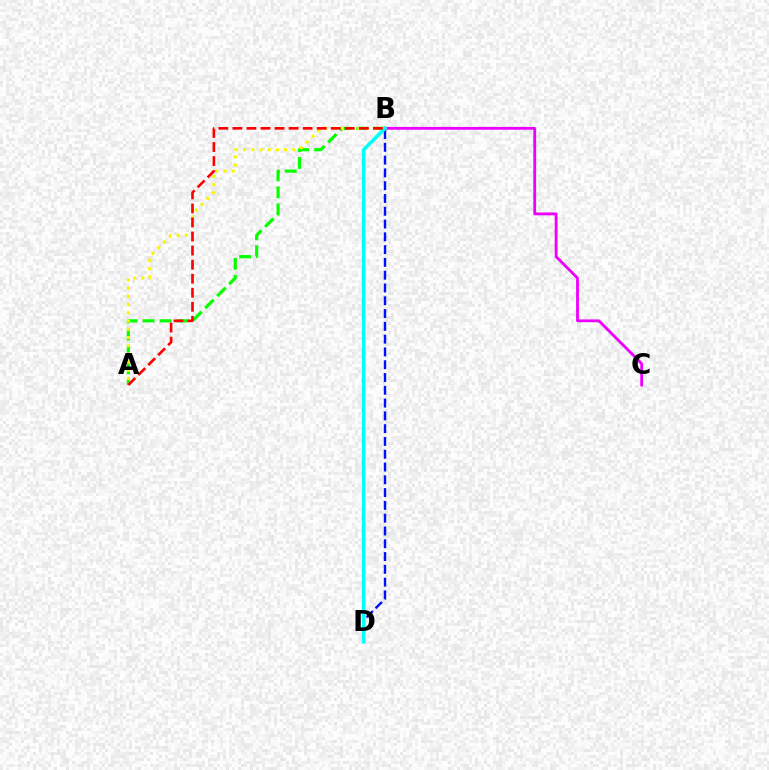{('B', 'C'): [{'color': '#ee00ff', 'line_style': 'solid', 'thickness': 2.02}], ('A', 'B'): [{'color': '#08ff00', 'line_style': 'dashed', 'thickness': 2.3}, {'color': '#fcf500', 'line_style': 'dotted', 'thickness': 2.23}, {'color': '#ff0000', 'line_style': 'dashed', 'thickness': 1.91}], ('B', 'D'): [{'color': '#0010ff', 'line_style': 'dashed', 'thickness': 1.74}, {'color': '#00fff6', 'line_style': 'solid', 'thickness': 2.58}]}